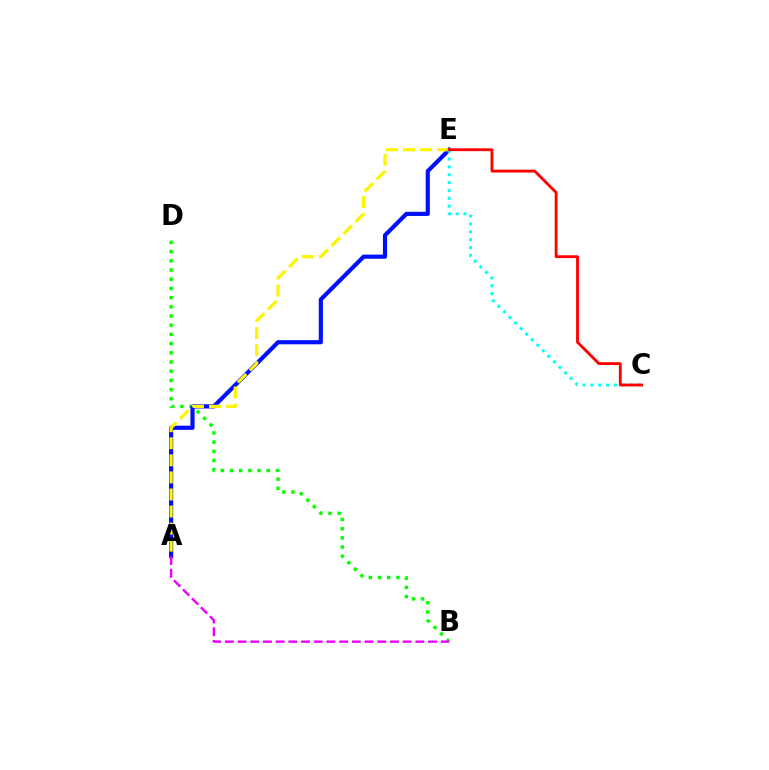{('B', 'D'): [{'color': '#08ff00', 'line_style': 'dotted', 'thickness': 2.5}], ('A', 'E'): [{'color': '#0010ff', 'line_style': 'solid', 'thickness': 2.99}, {'color': '#fcf500', 'line_style': 'dashed', 'thickness': 2.32}], ('A', 'B'): [{'color': '#ee00ff', 'line_style': 'dashed', 'thickness': 1.73}], ('C', 'E'): [{'color': '#00fff6', 'line_style': 'dotted', 'thickness': 2.13}, {'color': '#ff0000', 'line_style': 'solid', 'thickness': 2.04}]}